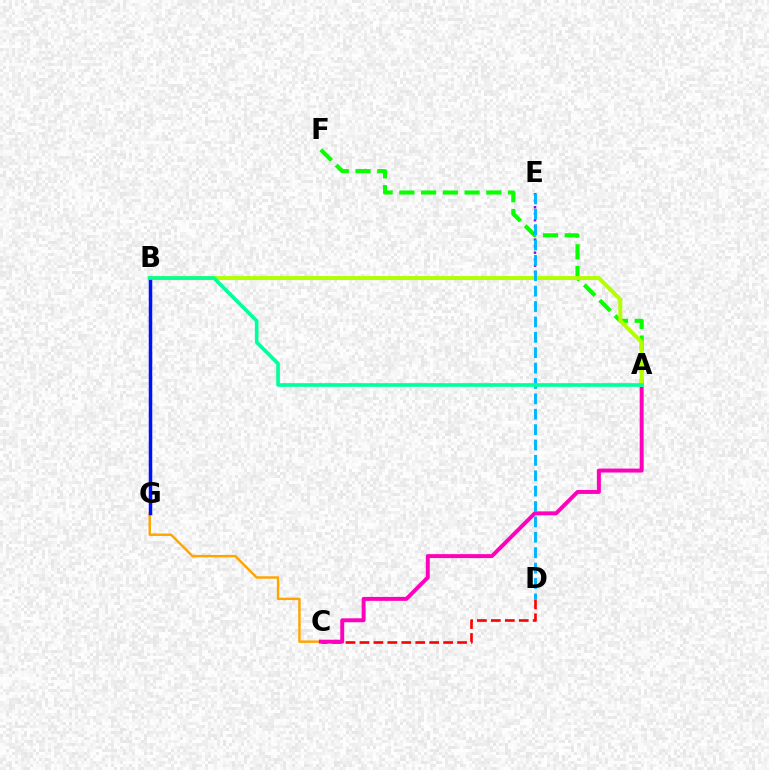{('C', 'D'): [{'color': '#ff0000', 'line_style': 'dashed', 'thickness': 1.89}], ('A', 'F'): [{'color': '#08ff00', 'line_style': 'dashed', 'thickness': 2.95}], ('C', 'G'): [{'color': '#ffa500', 'line_style': 'solid', 'thickness': 1.76}], ('A', 'C'): [{'color': '#ff00bd', 'line_style': 'solid', 'thickness': 2.84}], ('B', 'E'): [{'color': '#9b00ff', 'line_style': 'dotted', 'thickness': 1.77}], ('A', 'B'): [{'color': '#b3ff00', 'line_style': 'solid', 'thickness': 2.87}, {'color': '#00ff9d', 'line_style': 'solid', 'thickness': 2.63}], ('B', 'G'): [{'color': '#0010ff', 'line_style': 'solid', 'thickness': 2.52}], ('D', 'E'): [{'color': '#00b5ff', 'line_style': 'dashed', 'thickness': 2.09}]}